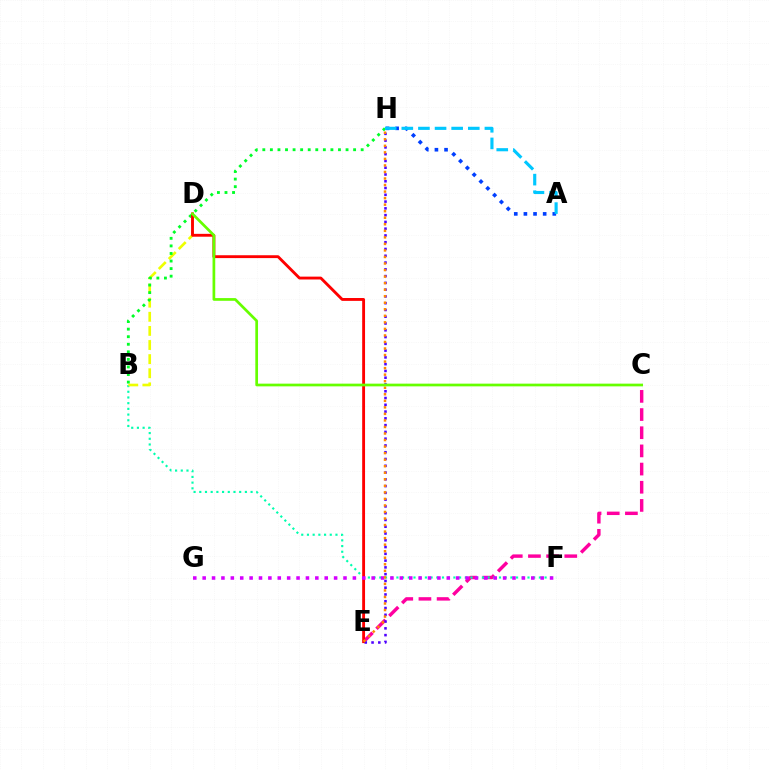{('A', 'H'): [{'color': '#003fff', 'line_style': 'dotted', 'thickness': 2.62}, {'color': '#00c7ff', 'line_style': 'dashed', 'thickness': 2.26}], ('C', 'E'): [{'color': '#ff00a0', 'line_style': 'dashed', 'thickness': 2.47}], ('B', 'F'): [{'color': '#00ffaf', 'line_style': 'dotted', 'thickness': 1.55}], ('B', 'D'): [{'color': '#eeff00', 'line_style': 'dashed', 'thickness': 1.92}], ('B', 'H'): [{'color': '#00ff27', 'line_style': 'dotted', 'thickness': 2.06}], ('D', 'E'): [{'color': '#ff0000', 'line_style': 'solid', 'thickness': 2.06}], ('F', 'G'): [{'color': '#d600ff', 'line_style': 'dotted', 'thickness': 2.55}], ('E', 'H'): [{'color': '#4f00ff', 'line_style': 'dotted', 'thickness': 1.84}, {'color': '#ff8800', 'line_style': 'dotted', 'thickness': 1.78}], ('C', 'D'): [{'color': '#66ff00', 'line_style': 'solid', 'thickness': 1.95}]}